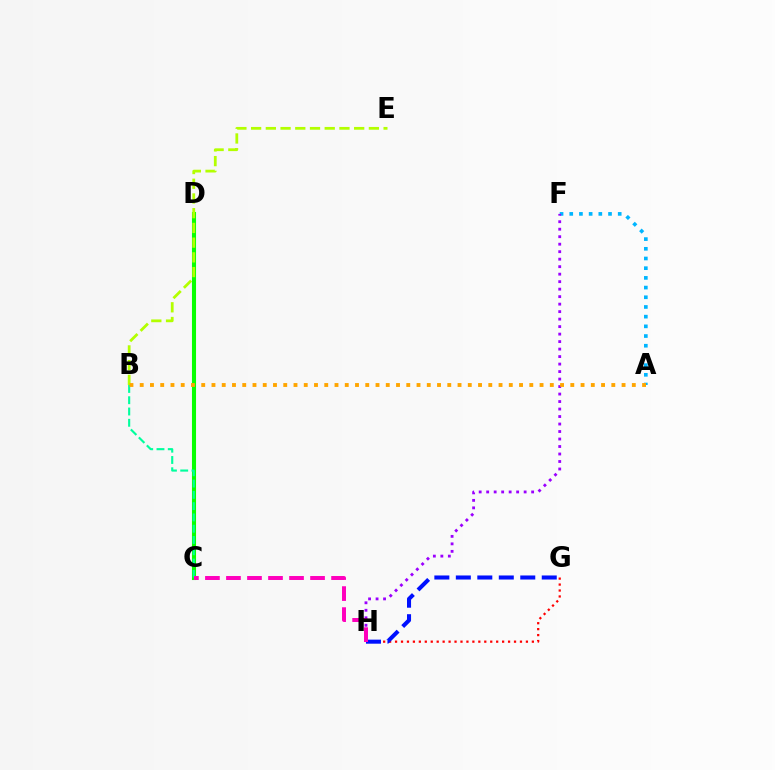{('G', 'H'): [{'color': '#ff0000', 'line_style': 'dotted', 'thickness': 1.62}, {'color': '#0010ff', 'line_style': 'dashed', 'thickness': 2.92}], ('A', 'F'): [{'color': '#00b5ff', 'line_style': 'dotted', 'thickness': 2.63}], ('F', 'H'): [{'color': '#9b00ff', 'line_style': 'dotted', 'thickness': 2.04}], ('C', 'D'): [{'color': '#08ff00', 'line_style': 'solid', 'thickness': 2.94}], ('B', 'E'): [{'color': '#b3ff00', 'line_style': 'dashed', 'thickness': 2.0}], ('B', 'C'): [{'color': '#00ff9d', 'line_style': 'dashed', 'thickness': 1.53}], ('C', 'H'): [{'color': '#ff00bd', 'line_style': 'dashed', 'thickness': 2.86}], ('A', 'B'): [{'color': '#ffa500', 'line_style': 'dotted', 'thickness': 2.79}]}